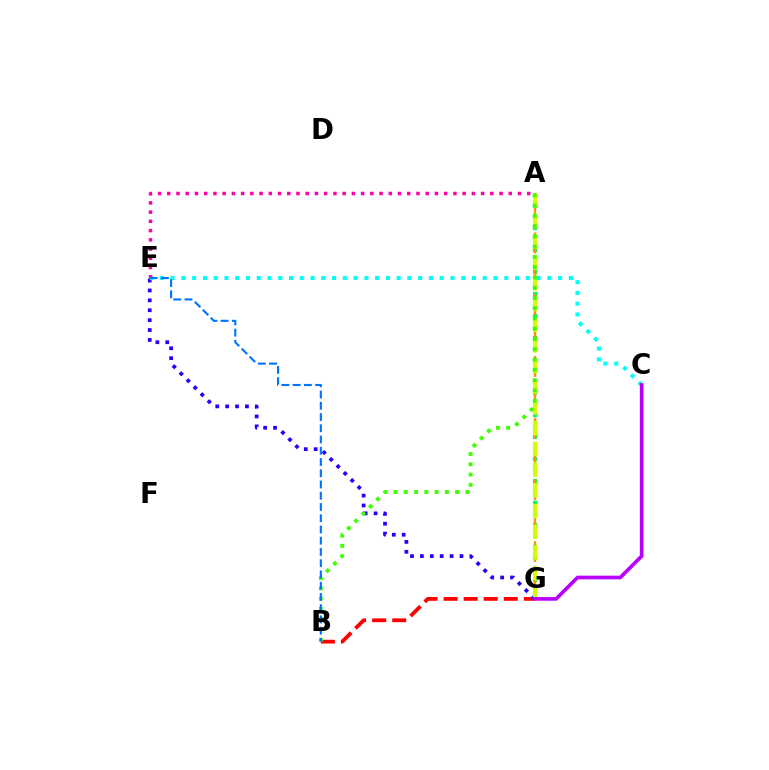{('A', 'G'): [{'color': '#00ff5c', 'line_style': 'dotted', 'thickness': 2.99}, {'color': '#ff9400', 'line_style': 'dashed', 'thickness': 1.68}, {'color': '#d1ff00', 'line_style': 'dashed', 'thickness': 2.81}], ('B', 'G'): [{'color': '#ff0000', 'line_style': 'dashed', 'thickness': 2.73}], ('E', 'G'): [{'color': '#2500ff', 'line_style': 'dotted', 'thickness': 2.69}], ('C', 'E'): [{'color': '#00fff6', 'line_style': 'dotted', 'thickness': 2.92}], ('A', 'B'): [{'color': '#3dff00', 'line_style': 'dotted', 'thickness': 2.79}], ('A', 'E'): [{'color': '#ff00ac', 'line_style': 'dotted', 'thickness': 2.51}], ('C', 'G'): [{'color': '#b900ff', 'line_style': 'solid', 'thickness': 2.64}], ('B', 'E'): [{'color': '#0074ff', 'line_style': 'dashed', 'thickness': 1.53}]}